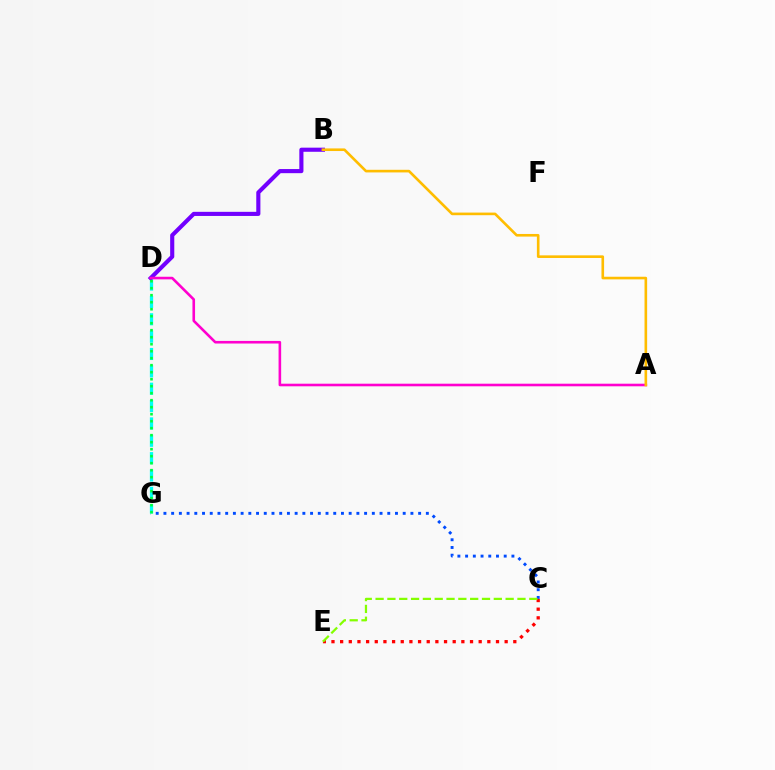{('C', 'G'): [{'color': '#004bff', 'line_style': 'dotted', 'thickness': 2.1}], ('D', 'G'): [{'color': '#00fff6', 'line_style': 'dashed', 'thickness': 2.36}, {'color': '#00ff39', 'line_style': 'dotted', 'thickness': 1.9}], ('B', 'D'): [{'color': '#7200ff', 'line_style': 'solid', 'thickness': 2.97}], ('A', 'D'): [{'color': '#ff00cf', 'line_style': 'solid', 'thickness': 1.87}], ('C', 'E'): [{'color': '#ff0000', 'line_style': 'dotted', 'thickness': 2.35}, {'color': '#84ff00', 'line_style': 'dashed', 'thickness': 1.61}], ('A', 'B'): [{'color': '#ffbd00', 'line_style': 'solid', 'thickness': 1.89}]}